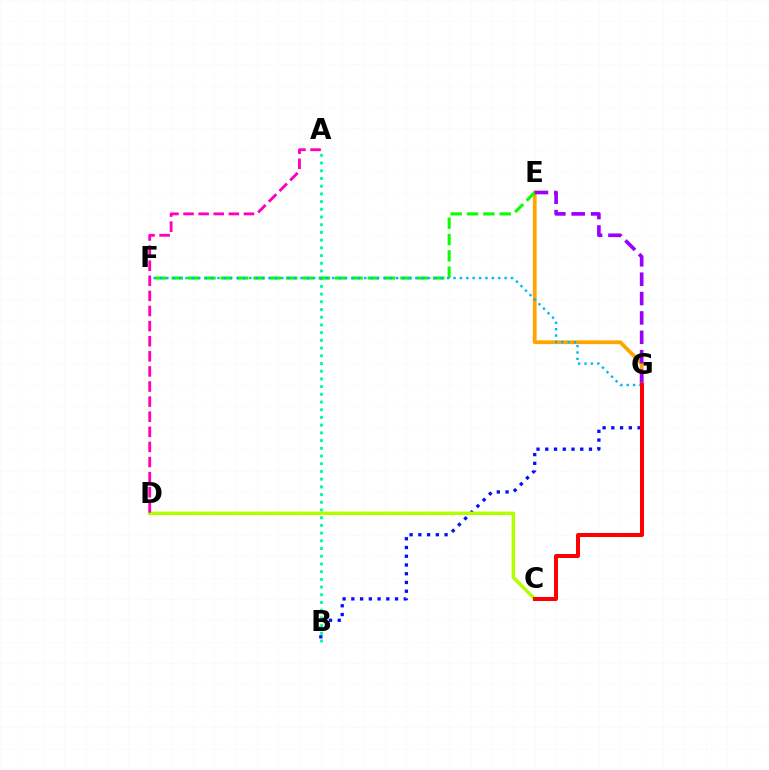{('B', 'G'): [{'color': '#0010ff', 'line_style': 'dotted', 'thickness': 2.38}], ('E', 'G'): [{'color': '#ffa500', 'line_style': 'solid', 'thickness': 2.72}, {'color': '#9b00ff', 'line_style': 'dashed', 'thickness': 2.63}], ('A', 'B'): [{'color': '#00ff9d', 'line_style': 'dotted', 'thickness': 2.09}], ('E', 'F'): [{'color': '#08ff00', 'line_style': 'dashed', 'thickness': 2.22}], ('C', 'D'): [{'color': '#b3ff00', 'line_style': 'solid', 'thickness': 2.52}], ('F', 'G'): [{'color': '#00b5ff', 'line_style': 'dotted', 'thickness': 1.73}], ('C', 'G'): [{'color': '#ff0000', 'line_style': 'solid', 'thickness': 2.88}], ('A', 'D'): [{'color': '#ff00bd', 'line_style': 'dashed', 'thickness': 2.05}]}